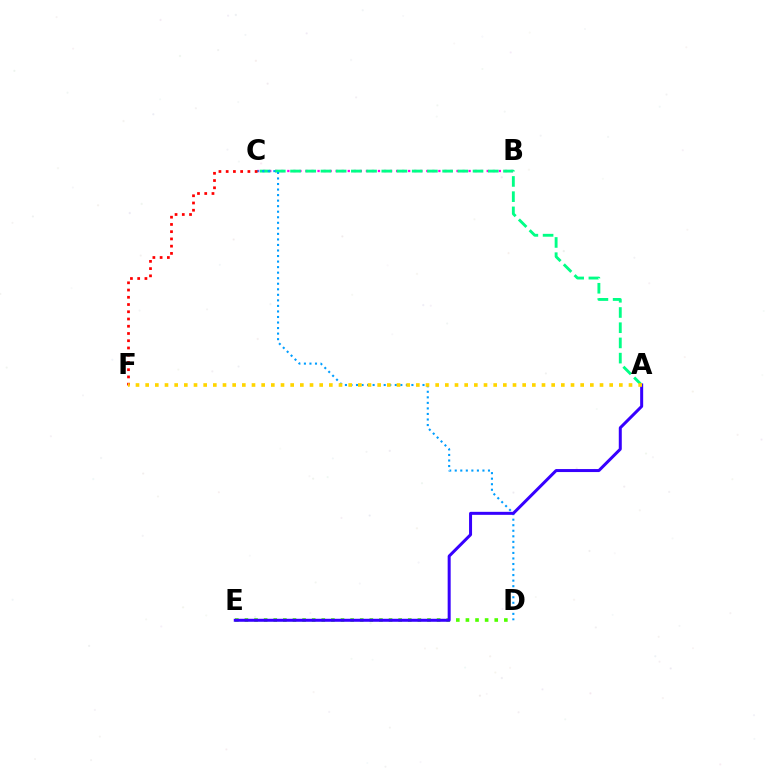{('B', 'C'): [{'color': '#ff00ed', 'line_style': 'dotted', 'thickness': 1.64}], ('D', 'E'): [{'color': '#4fff00', 'line_style': 'dotted', 'thickness': 2.61}], ('A', 'C'): [{'color': '#00ff86', 'line_style': 'dashed', 'thickness': 2.07}], ('C', 'D'): [{'color': '#009eff', 'line_style': 'dotted', 'thickness': 1.51}], ('C', 'F'): [{'color': '#ff0000', 'line_style': 'dotted', 'thickness': 1.97}], ('A', 'E'): [{'color': '#3700ff', 'line_style': 'solid', 'thickness': 2.16}], ('A', 'F'): [{'color': '#ffd500', 'line_style': 'dotted', 'thickness': 2.63}]}